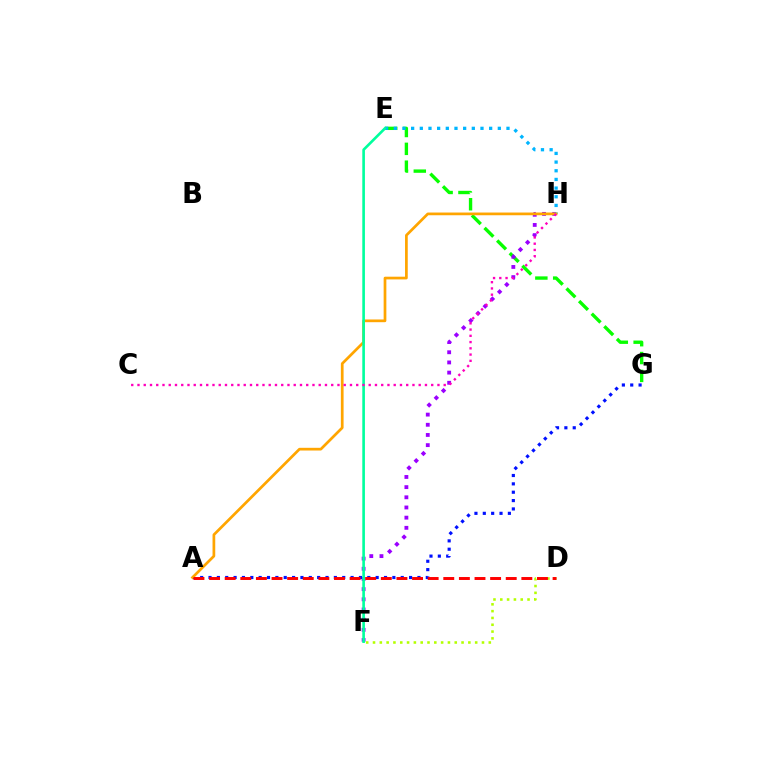{('E', 'G'): [{'color': '#08ff00', 'line_style': 'dashed', 'thickness': 2.42}], ('F', 'H'): [{'color': '#9b00ff', 'line_style': 'dotted', 'thickness': 2.76}], ('A', 'G'): [{'color': '#0010ff', 'line_style': 'dotted', 'thickness': 2.27}], ('E', 'H'): [{'color': '#00b5ff', 'line_style': 'dotted', 'thickness': 2.36}], ('A', 'H'): [{'color': '#ffa500', 'line_style': 'solid', 'thickness': 1.96}], ('D', 'F'): [{'color': '#b3ff00', 'line_style': 'dotted', 'thickness': 1.85}], ('A', 'D'): [{'color': '#ff0000', 'line_style': 'dashed', 'thickness': 2.12}], ('E', 'F'): [{'color': '#00ff9d', 'line_style': 'solid', 'thickness': 1.89}], ('C', 'H'): [{'color': '#ff00bd', 'line_style': 'dotted', 'thickness': 1.7}]}